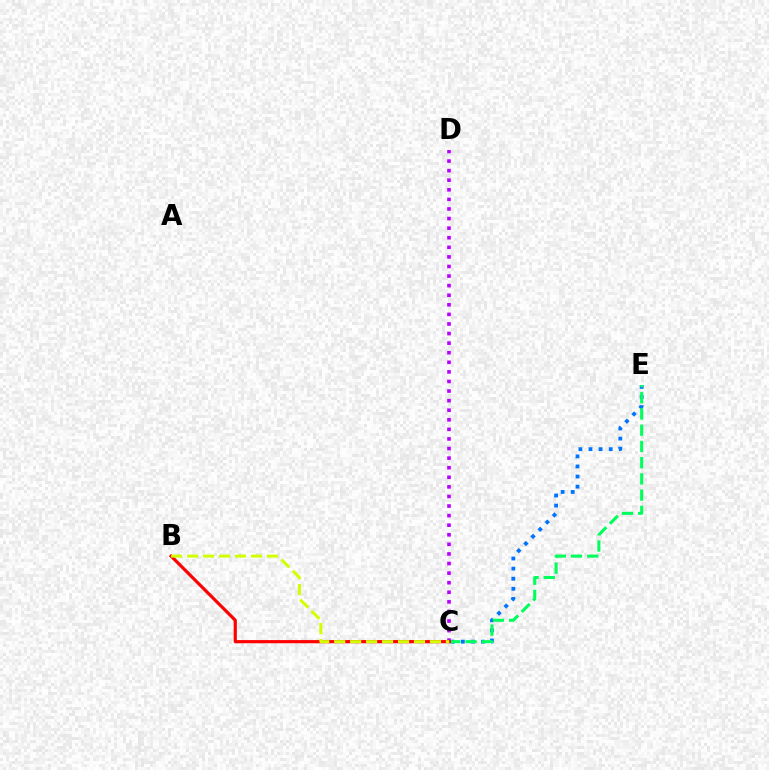{('C', 'E'): [{'color': '#0074ff', 'line_style': 'dotted', 'thickness': 2.74}, {'color': '#00ff5c', 'line_style': 'dashed', 'thickness': 2.2}], ('C', 'D'): [{'color': '#b900ff', 'line_style': 'dotted', 'thickness': 2.6}], ('B', 'C'): [{'color': '#ff0000', 'line_style': 'solid', 'thickness': 2.28}, {'color': '#d1ff00', 'line_style': 'dashed', 'thickness': 2.17}]}